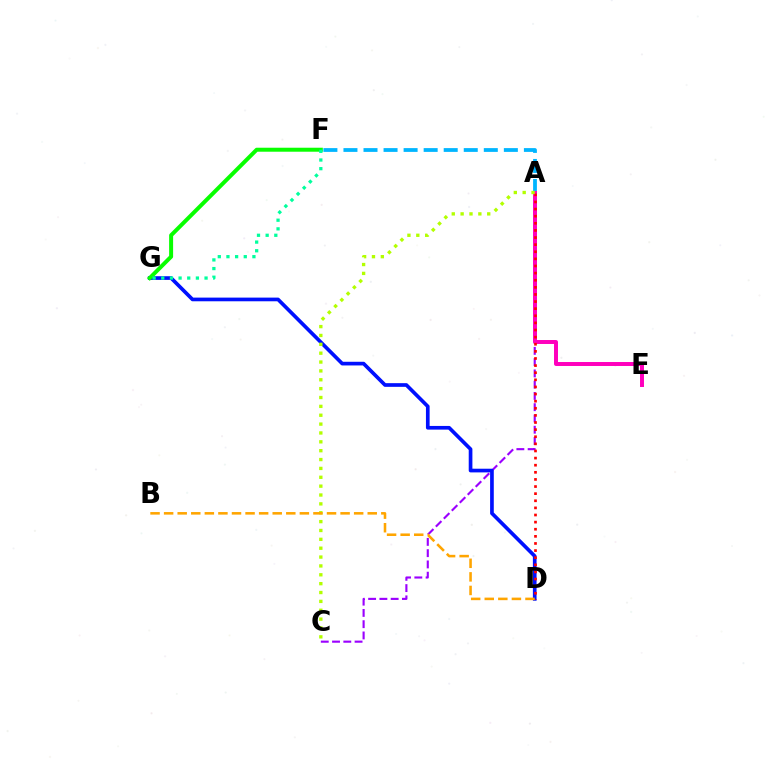{('A', 'F'): [{'color': '#00b5ff', 'line_style': 'dashed', 'thickness': 2.72}], ('A', 'C'): [{'color': '#9b00ff', 'line_style': 'dashed', 'thickness': 1.53}, {'color': '#b3ff00', 'line_style': 'dotted', 'thickness': 2.41}], ('D', 'G'): [{'color': '#0010ff', 'line_style': 'solid', 'thickness': 2.65}], ('F', 'G'): [{'color': '#08ff00', 'line_style': 'solid', 'thickness': 2.87}, {'color': '#00ff9d', 'line_style': 'dotted', 'thickness': 2.35}], ('A', 'E'): [{'color': '#ff00bd', 'line_style': 'solid', 'thickness': 2.86}], ('A', 'D'): [{'color': '#ff0000', 'line_style': 'dotted', 'thickness': 1.93}], ('B', 'D'): [{'color': '#ffa500', 'line_style': 'dashed', 'thickness': 1.84}]}